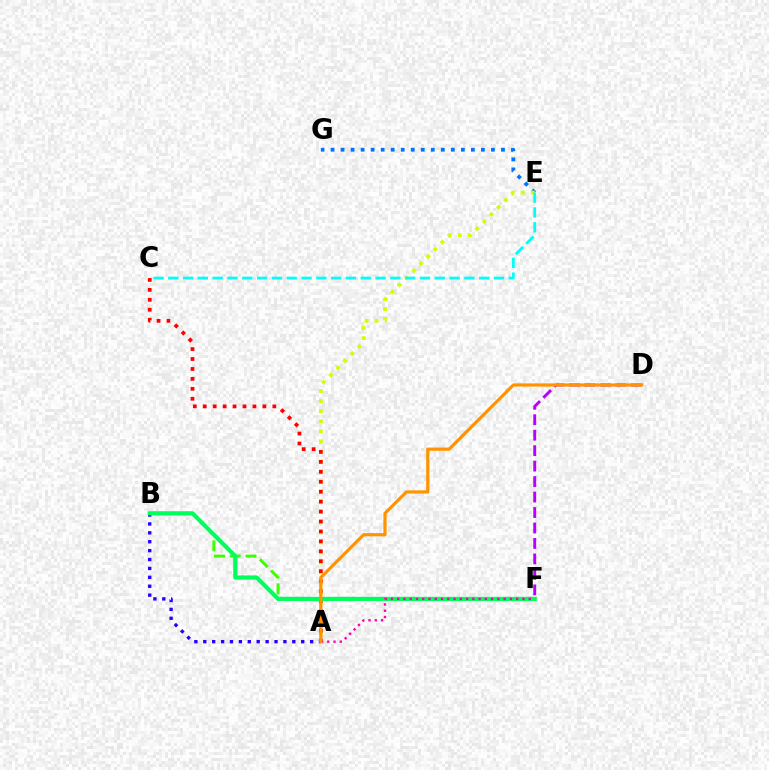{('D', 'F'): [{'color': '#b900ff', 'line_style': 'dashed', 'thickness': 2.1}], ('E', 'G'): [{'color': '#0074ff', 'line_style': 'dotted', 'thickness': 2.72}], ('B', 'F'): [{'color': '#3dff00', 'line_style': 'dashed', 'thickness': 2.14}, {'color': '#00ff5c', 'line_style': 'solid', 'thickness': 2.99}], ('A', 'E'): [{'color': '#d1ff00', 'line_style': 'dotted', 'thickness': 2.74}], ('A', 'B'): [{'color': '#2500ff', 'line_style': 'dotted', 'thickness': 2.42}], ('A', 'C'): [{'color': '#ff0000', 'line_style': 'dotted', 'thickness': 2.7}], ('A', 'F'): [{'color': '#ff00ac', 'line_style': 'dotted', 'thickness': 1.7}], ('A', 'D'): [{'color': '#ff9400', 'line_style': 'solid', 'thickness': 2.31}], ('C', 'E'): [{'color': '#00fff6', 'line_style': 'dashed', 'thickness': 2.01}]}